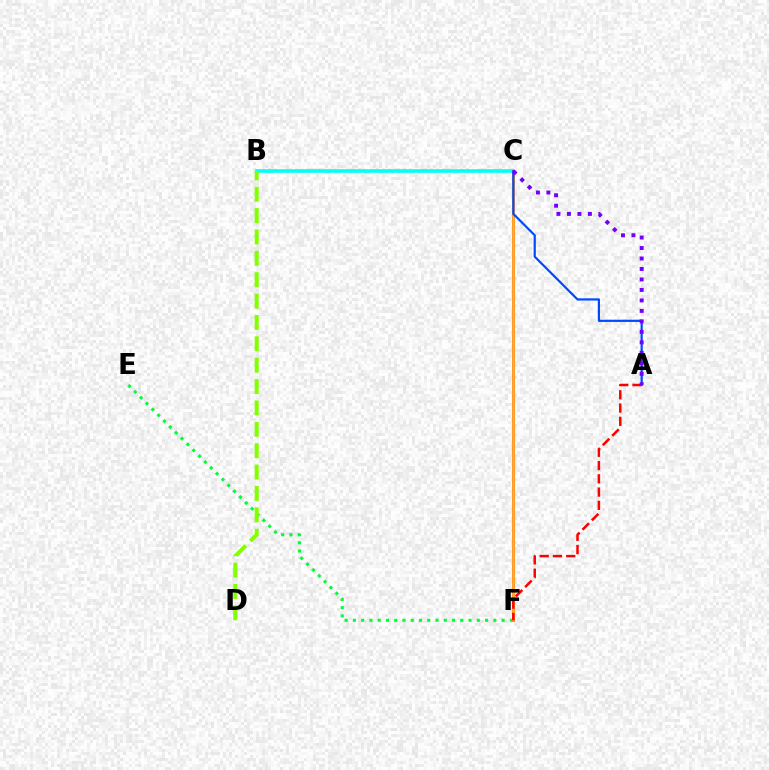{('E', 'F'): [{'color': '#00ff39', 'line_style': 'dotted', 'thickness': 2.24}], ('C', 'F'): [{'color': '#ff00cf', 'line_style': 'solid', 'thickness': 2.09}, {'color': '#ffbd00', 'line_style': 'solid', 'thickness': 1.89}], ('B', 'C'): [{'color': '#00fff6', 'line_style': 'solid', 'thickness': 2.6}], ('A', 'F'): [{'color': '#ff0000', 'line_style': 'dashed', 'thickness': 1.8}], ('A', 'C'): [{'color': '#004bff', 'line_style': 'solid', 'thickness': 1.59}, {'color': '#7200ff', 'line_style': 'dotted', 'thickness': 2.85}], ('B', 'D'): [{'color': '#84ff00', 'line_style': 'dashed', 'thickness': 2.9}]}